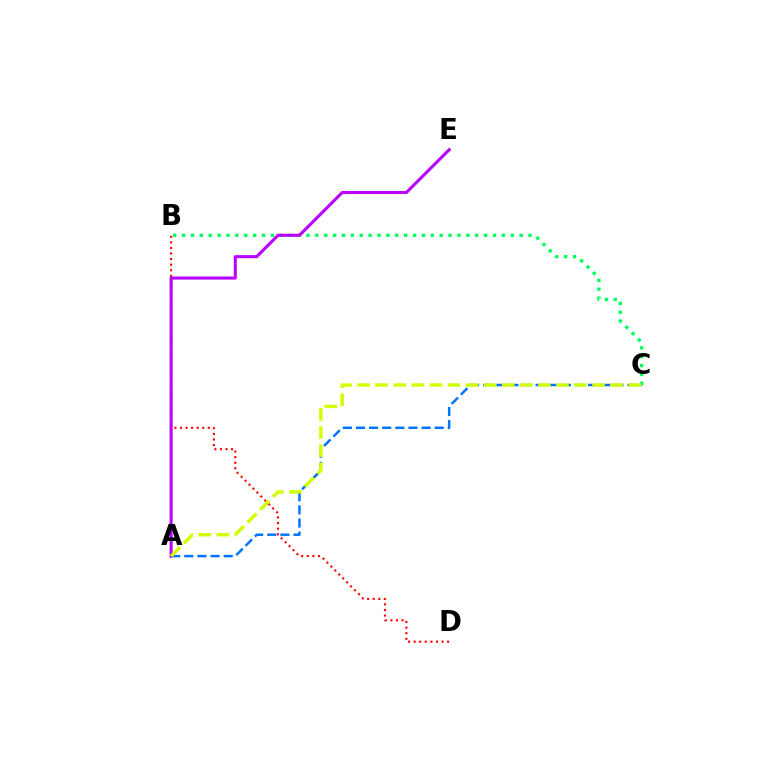{('A', 'C'): [{'color': '#0074ff', 'line_style': 'dashed', 'thickness': 1.78}, {'color': '#d1ff00', 'line_style': 'dashed', 'thickness': 2.45}], ('B', 'D'): [{'color': '#ff0000', 'line_style': 'dotted', 'thickness': 1.52}], ('B', 'C'): [{'color': '#00ff5c', 'line_style': 'dotted', 'thickness': 2.41}], ('A', 'E'): [{'color': '#b900ff', 'line_style': 'solid', 'thickness': 2.21}]}